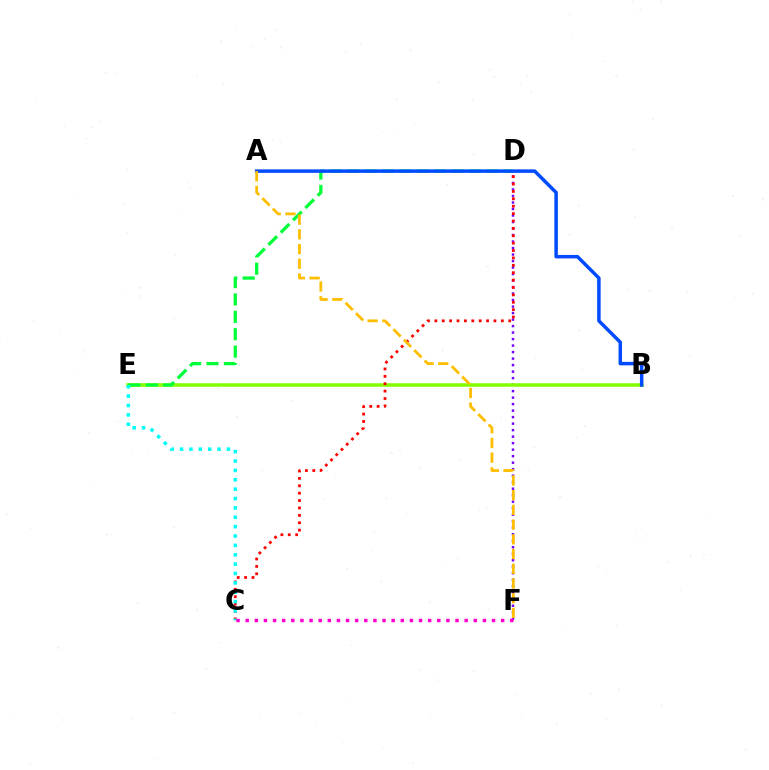{('D', 'F'): [{'color': '#7200ff', 'line_style': 'dotted', 'thickness': 1.77}], ('B', 'E'): [{'color': '#84ff00', 'line_style': 'solid', 'thickness': 2.56}], ('D', 'E'): [{'color': '#00ff39', 'line_style': 'dashed', 'thickness': 2.36}], ('C', 'D'): [{'color': '#ff0000', 'line_style': 'dotted', 'thickness': 2.01}], ('C', 'E'): [{'color': '#00fff6', 'line_style': 'dotted', 'thickness': 2.55}], ('A', 'B'): [{'color': '#004bff', 'line_style': 'solid', 'thickness': 2.5}], ('C', 'F'): [{'color': '#ff00cf', 'line_style': 'dotted', 'thickness': 2.48}], ('A', 'F'): [{'color': '#ffbd00', 'line_style': 'dashed', 'thickness': 2.0}]}